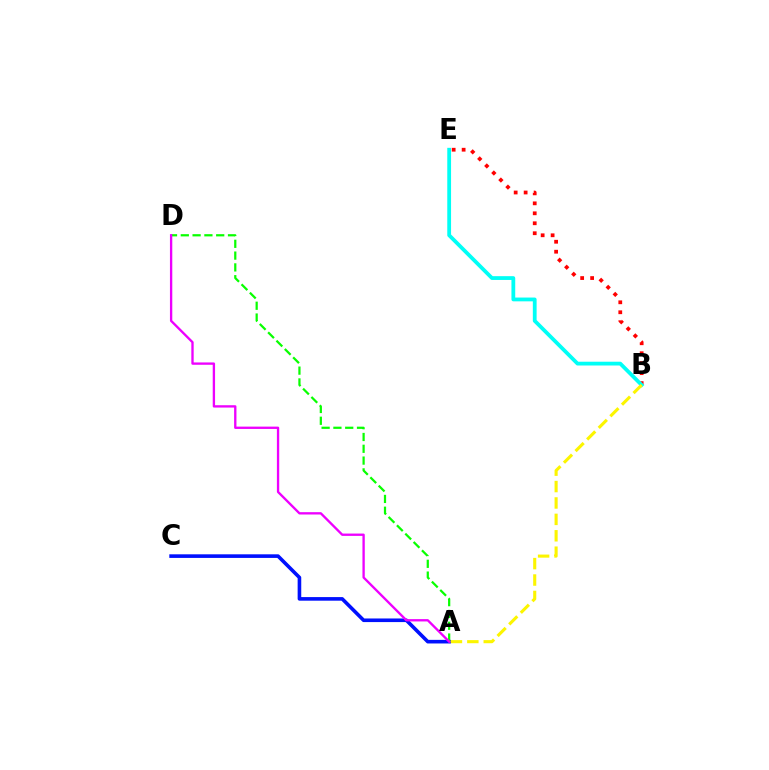{('B', 'E'): [{'color': '#ff0000', 'line_style': 'dotted', 'thickness': 2.71}, {'color': '#00fff6', 'line_style': 'solid', 'thickness': 2.73}], ('A', 'C'): [{'color': '#0010ff', 'line_style': 'solid', 'thickness': 2.6}], ('A', 'D'): [{'color': '#08ff00', 'line_style': 'dashed', 'thickness': 1.6}, {'color': '#ee00ff', 'line_style': 'solid', 'thickness': 1.68}], ('A', 'B'): [{'color': '#fcf500', 'line_style': 'dashed', 'thickness': 2.23}]}